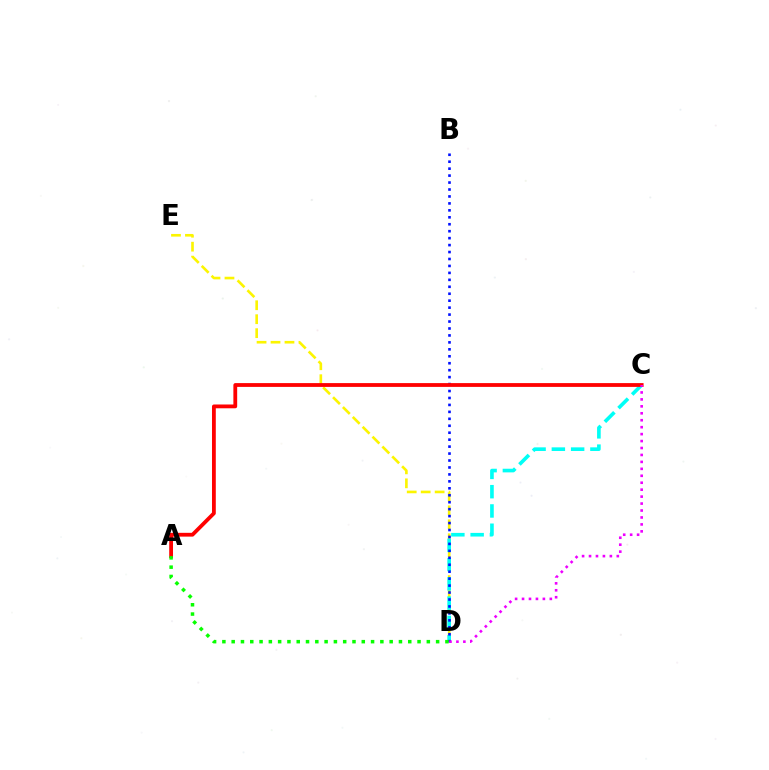{('D', 'E'): [{'color': '#fcf500', 'line_style': 'dashed', 'thickness': 1.9}], ('C', 'D'): [{'color': '#00fff6', 'line_style': 'dashed', 'thickness': 2.62}, {'color': '#ee00ff', 'line_style': 'dotted', 'thickness': 1.89}], ('B', 'D'): [{'color': '#0010ff', 'line_style': 'dotted', 'thickness': 1.89}], ('A', 'C'): [{'color': '#ff0000', 'line_style': 'solid', 'thickness': 2.73}], ('A', 'D'): [{'color': '#08ff00', 'line_style': 'dotted', 'thickness': 2.52}]}